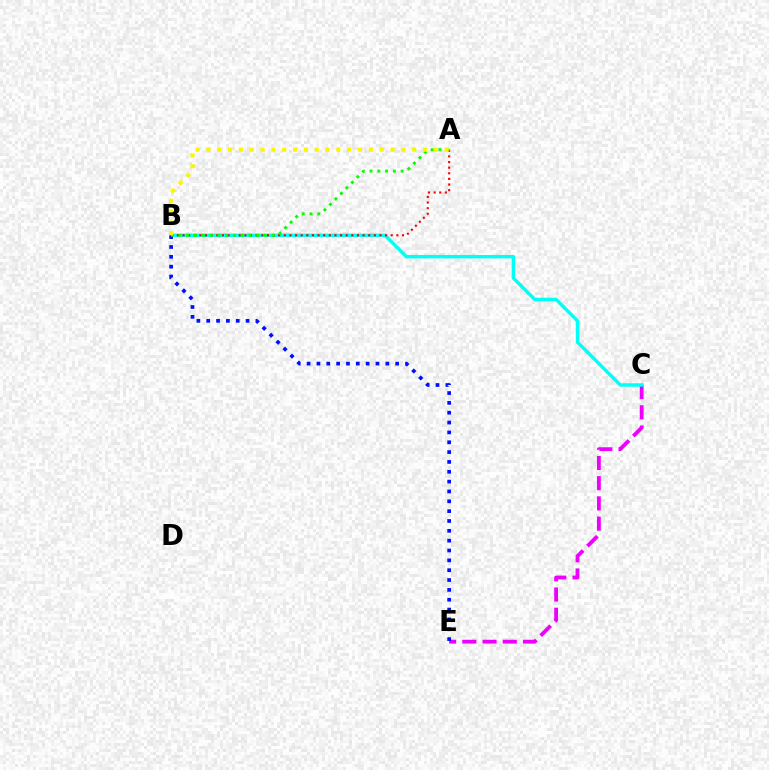{('C', 'E'): [{'color': '#ee00ff', 'line_style': 'dashed', 'thickness': 2.75}], ('B', 'C'): [{'color': '#00fff6', 'line_style': 'solid', 'thickness': 2.46}], ('B', 'E'): [{'color': '#0010ff', 'line_style': 'dotted', 'thickness': 2.67}], ('A', 'B'): [{'color': '#ff0000', 'line_style': 'dotted', 'thickness': 1.53}, {'color': '#08ff00', 'line_style': 'dotted', 'thickness': 2.11}, {'color': '#fcf500', 'line_style': 'dotted', 'thickness': 2.94}]}